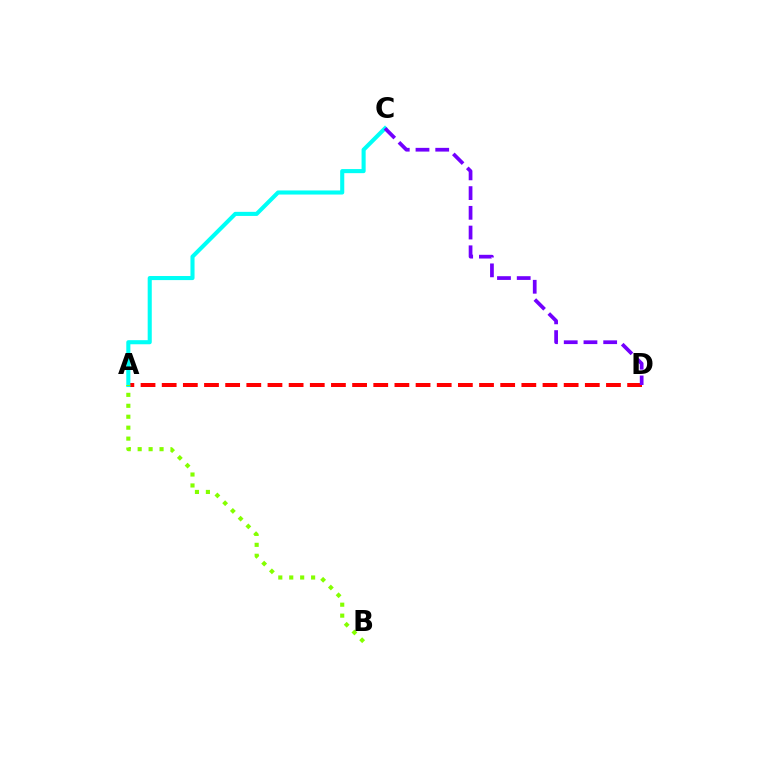{('A', 'D'): [{'color': '#ff0000', 'line_style': 'dashed', 'thickness': 2.87}], ('A', 'C'): [{'color': '#00fff6', 'line_style': 'solid', 'thickness': 2.94}], ('A', 'B'): [{'color': '#84ff00', 'line_style': 'dotted', 'thickness': 2.97}], ('C', 'D'): [{'color': '#7200ff', 'line_style': 'dashed', 'thickness': 2.68}]}